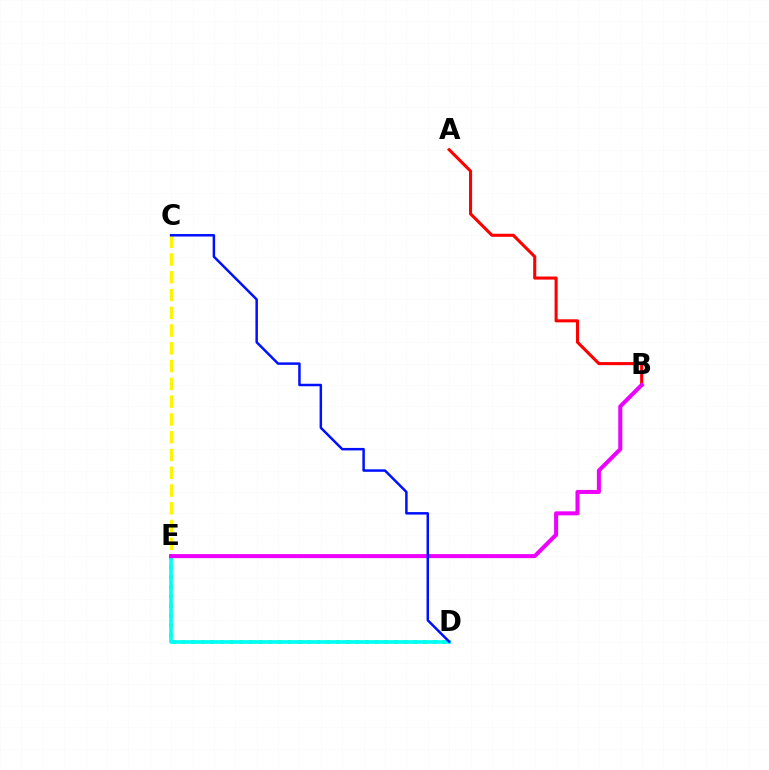{('D', 'E'): [{'color': '#08ff00', 'line_style': 'dotted', 'thickness': 2.62}, {'color': '#00fff6', 'line_style': 'solid', 'thickness': 2.64}], ('C', 'E'): [{'color': '#fcf500', 'line_style': 'dashed', 'thickness': 2.41}], ('A', 'B'): [{'color': '#ff0000', 'line_style': 'solid', 'thickness': 2.21}], ('B', 'E'): [{'color': '#ee00ff', 'line_style': 'solid', 'thickness': 2.9}], ('C', 'D'): [{'color': '#0010ff', 'line_style': 'solid', 'thickness': 1.79}]}